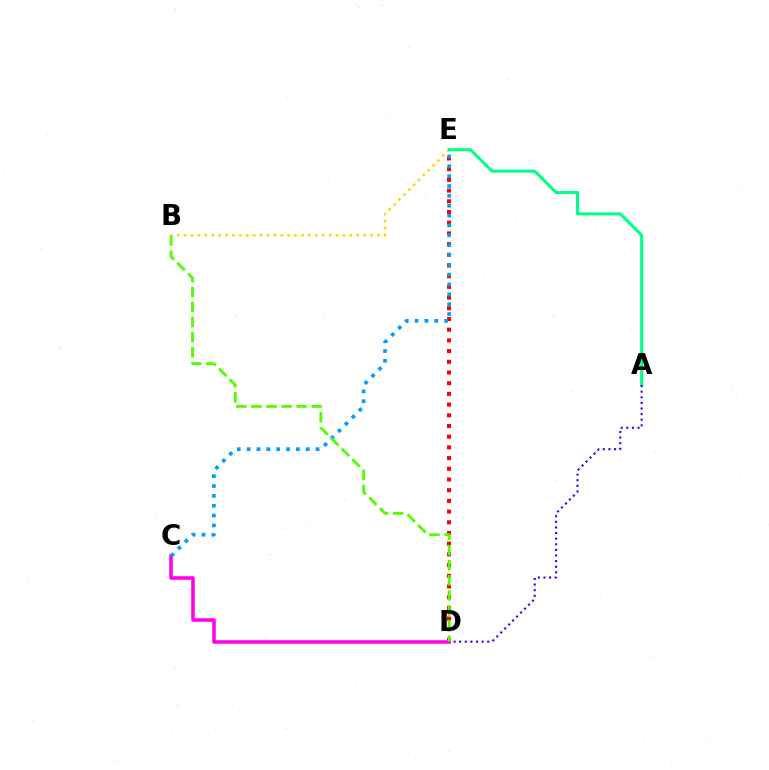{('B', 'E'): [{'color': '#ffd500', 'line_style': 'dotted', 'thickness': 1.88}], ('A', 'E'): [{'color': '#00ff86', 'line_style': 'solid', 'thickness': 2.19}], ('D', 'E'): [{'color': '#ff0000', 'line_style': 'dotted', 'thickness': 2.91}], ('A', 'D'): [{'color': '#3700ff', 'line_style': 'dotted', 'thickness': 1.52}], ('C', 'D'): [{'color': '#ff00ed', 'line_style': 'solid', 'thickness': 2.56}], ('C', 'E'): [{'color': '#009eff', 'line_style': 'dotted', 'thickness': 2.68}], ('B', 'D'): [{'color': '#4fff00', 'line_style': 'dashed', 'thickness': 2.05}]}